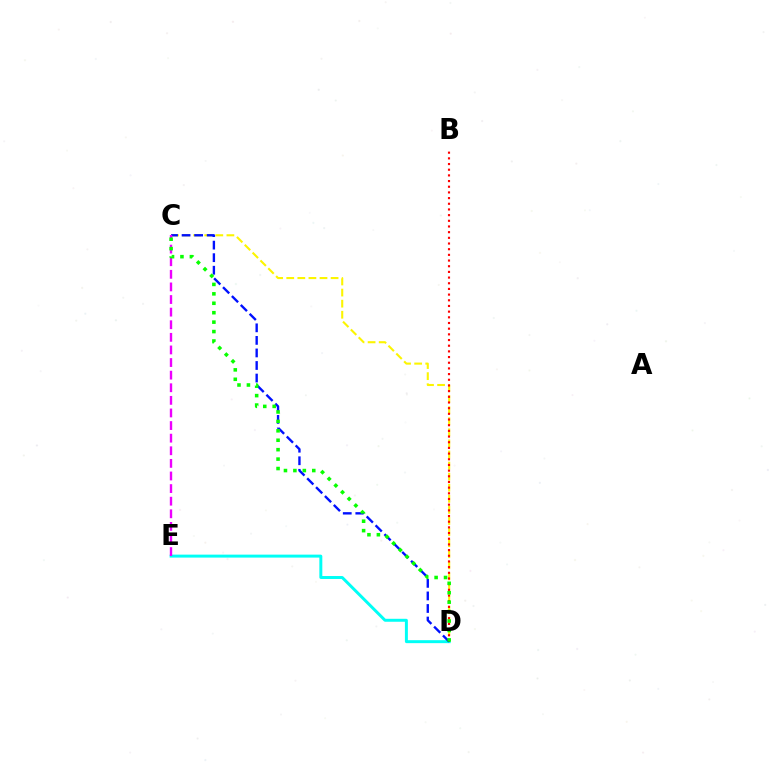{('C', 'D'): [{'color': '#fcf500', 'line_style': 'dashed', 'thickness': 1.51}, {'color': '#0010ff', 'line_style': 'dashed', 'thickness': 1.71}, {'color': '#08ff00', 'line_style': 'dotted', 'thickness': 2.56}], ('D', 'E'): [{'color': '#00fff6', 'line_style': 'solid', 'thickness': 2.13}], ('B', 'D'): [{'color': '#ff0000', 'line_style': 'dotted', 'thickness': 1.54}], ('C', 'E'): [{'color': '#ee00ff', 'line_style': 'dashed', 'thickness': 1.71}]}